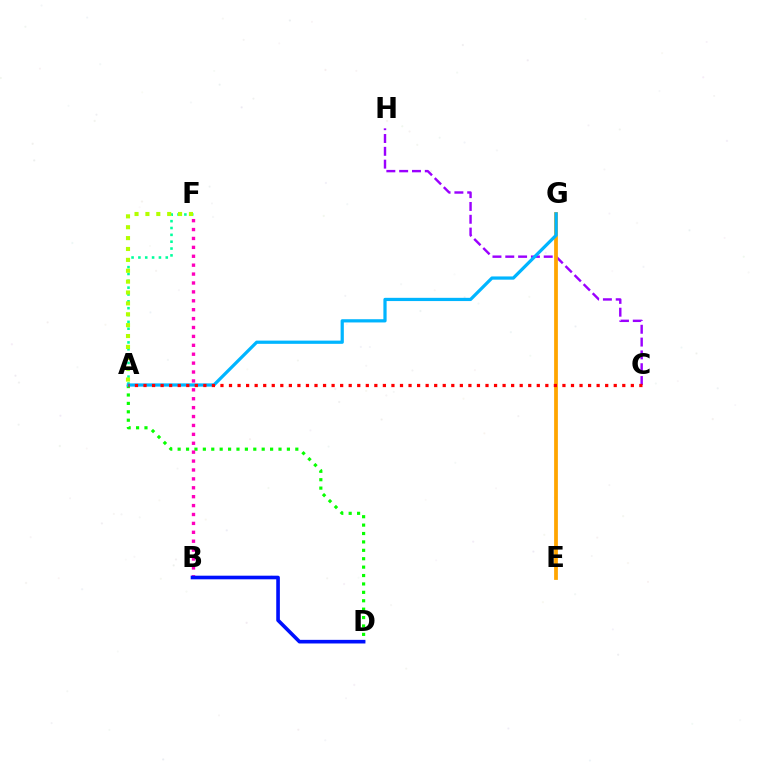{('C', 'H'): [{'color': '#9b00ff', 'line_style': 'dashed', 'thickness': 1.74}], ('A', 'F'): [{'color': '#00ff9d', 'line_style': 'dotted', 'thickness': 1.86}, {'color': '#b3ff00', 'line_style': 'dotted', 'thickness': 2.96}], ('E', 'G'): [{'color': '#ffa500', 'line_style': 'solid', 'thickness': 2.71}], ('A', 'D'): [{'color': '#08ff00', 'line_style': 'dotted', 'thickness': 2.28}], ('A', 'G'): [{'color': '#00b5ff', 'line_style': 'solid', 'thickness': 2.32}], ('B', 'F'): [{'color': '#ff00bd', 'line_style': 'dotted', 'thickness': 2.42}], ('B', 'D'): [{'color': '#0010ff', 'line_style': 'solid', 'thickness': 2.61}], ('A', 'C'): [{'color': '#ff0000', 'line_style': 'dotted', 'thickness': 2.32}]}